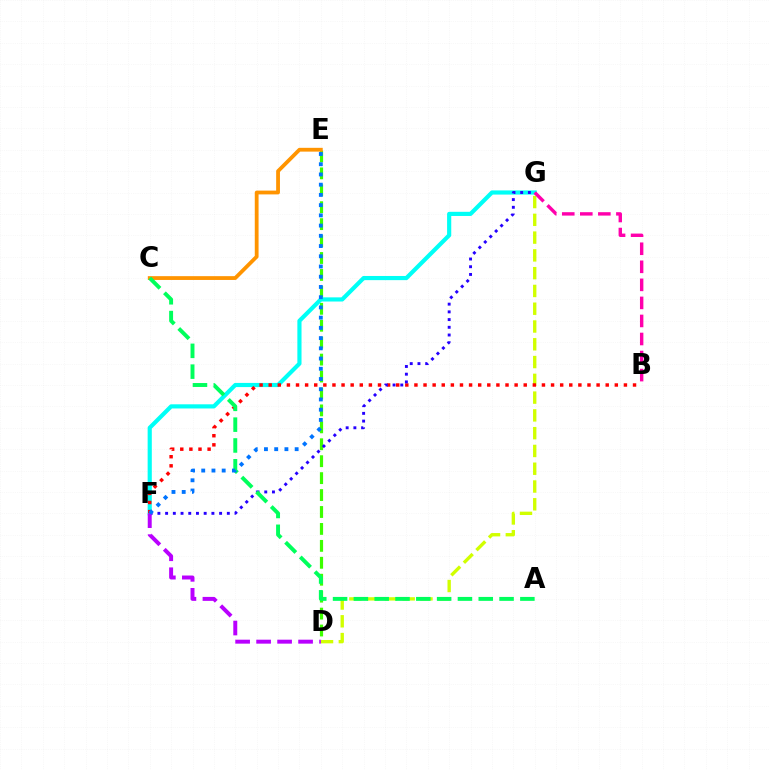{('D', 'E'): [{'color': '#3dff00', 'line_style': 'dashed', 'thickness': 2.3}], ('D', 'G'): [{'color': '#d1ff00', 'line_style': 'dashed', 'thickness': 2.42}], ('F', 'G'): [{'color': '#00fff6', 'line_style': 'solid', 'thickness': 3.0}, {'color': '#2500ff', 'line_style': 'dotted', 'thickness': 2.1}], ('B', 'F'): [{'color': '#ff0000', 'line_style': 'dotted', 'thickness': 2.47}], ('B', 'G'): [{'color': '#ff00ac', 'line_style': 'dashed', 'thickness': 2.45}], ('D', 'F'): [{'color': '#b900ff', 'line_style': 'dashed', 'thickness': 2.85}], ('C', 'E'): [{'color': '#ff9400', 'line_style': 'solid', 'thickness': 2.73}], ('A', 'C'): [{'color': '#00ff5c', 'line_style': 'dashed', 'thickness': 2.83}], ('E', 'F'): [{'color': '#0074ff', 'line_style': 'dotted', 'thickness': 2.78}]}